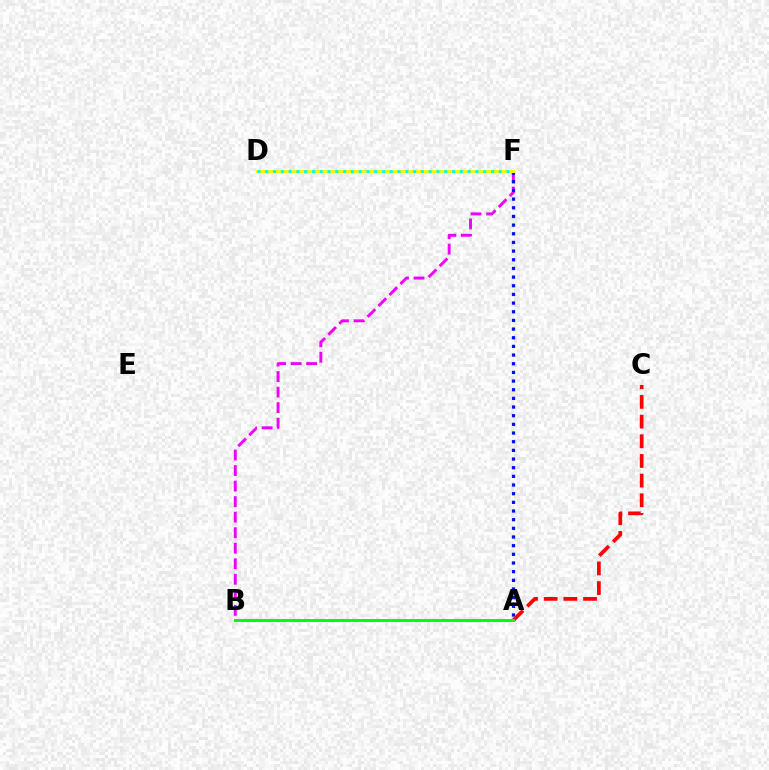{('B', 'F'): [{'color': '#ee00ff', 'line_style': 'dashed', 'thickness': 2.11}], ('A', 'F'): [{'color': '#0010ff', 'line_style': 'dotted', 'thickness': 2.35}], ('A', 'C'): [{'color': '#ff0000', 'line_style': 'dashed', 'thickness': 2.67}], ('D', 'F'): [{'color': '#fcf500', 'line_style': 'solid', 'thickness': 2.16}, {'color': '#00fff6', 'line_style': 'dotted', 'thickness': 2.11}], ('A', 'B'): [{'color': '#08ff00', 'line_style': 'solid', 'thickness': 2.15}]}